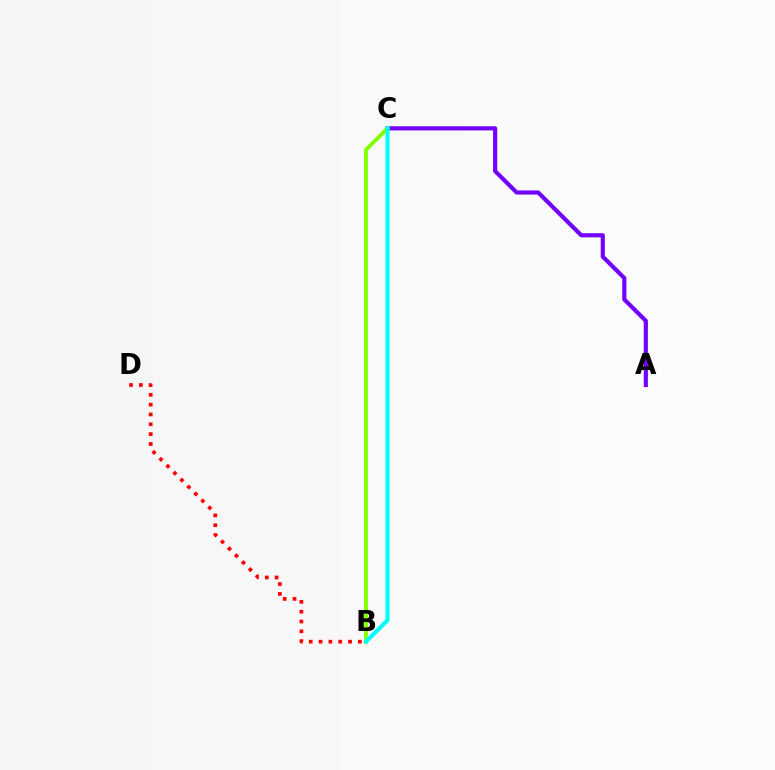{('A', 'C'): [{'color': '#7200ff', 'line_style': 'solid', 'thickness': 2.99}], ('B', 'D'): [{'color': '#ff0000', 'line_style': 'dotted', 'thickness': 2.67}], ('B', 'C'): [{'color': '#84ff00', 'line_style': 'solid', 'thickness': 2.79}, {'color': '#00fff6', 'line_style': 'solid', 'thickness': 2.92}]}